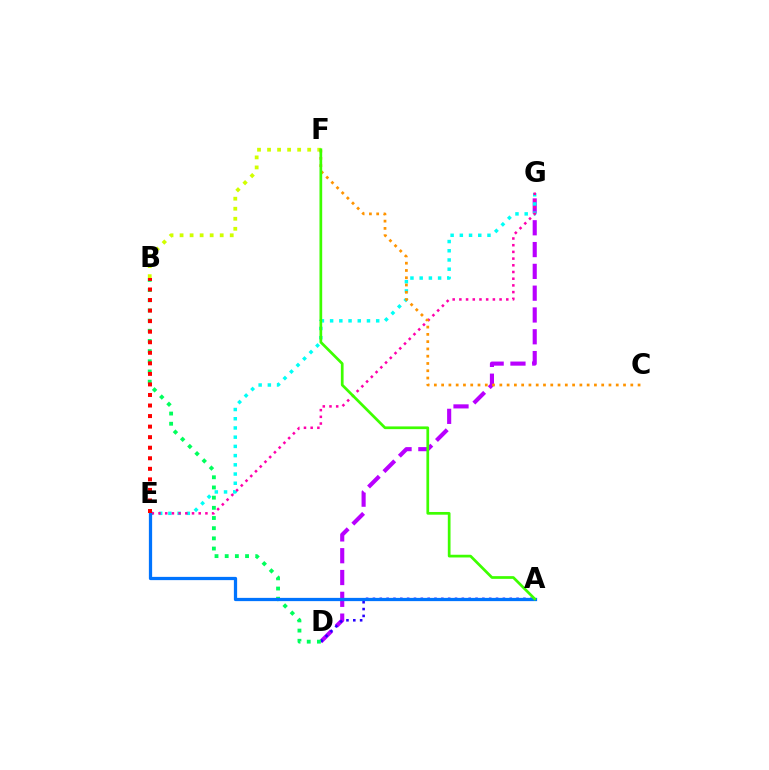{('B', 'F'): [{'color': '#d1ff00', 'line_style': 'dotted', 'thickness': 2.73}], ('D', 'G'): [{'color': '#b900ff', 'line_style': 'dashed', 'thickness': 2.96}], ('E', 'G'): [{'color': '#00fff6', 'line_style': 'dotted', 'thickness': 2.5}, {'color': '#ff00ac', 'line_style': 'dotted', 'thickness': 1.82}], ('A', 'D'): [{'color': '#2500ff', 'line_style': 'dotted', 'thickness': 1.86}], ('B', 'D'): [{'color': '#00ff5c', 'line_style': 'dotted', 'thickness': 2.77}], ('C', 'F'): [{'color': '#ff9400', 'line_style': 'dotted', 'thickness': 1.98}], ('A', 'E'): [{'color': '#0074ff', 'line_style': 'solid', 'thickness': 2.34}], ('B', 'E'): [{'color': '#ff0000', 'line_style': 'dotted', 'thickness': 2.87}], ('A', 'F'): [{'color': '#3dff00', 'line_style': 'solid', 'thickness': 1.96}]}